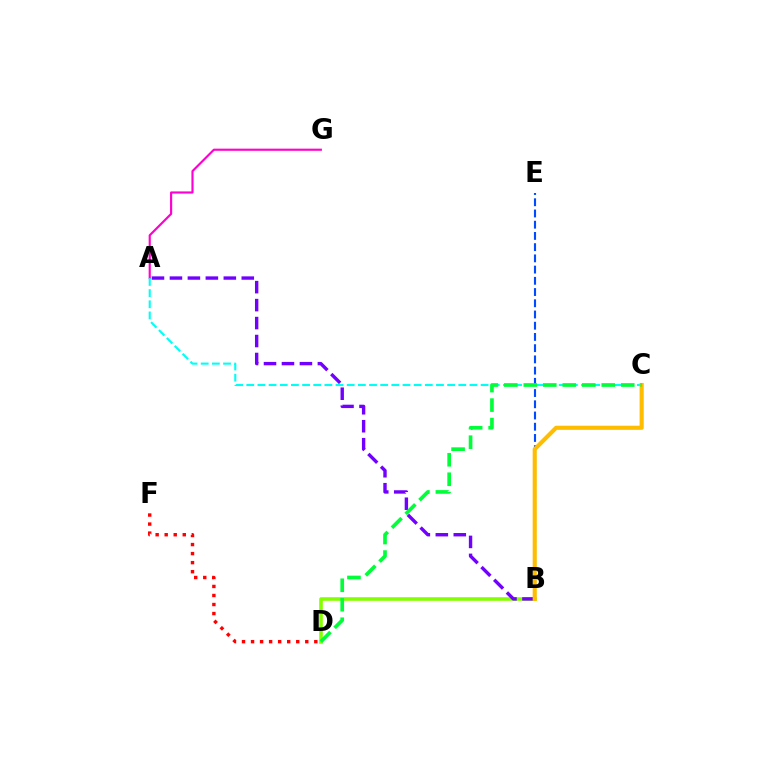{('A', 'G'): [{'color': '#ff00cf', 'line_style': 'solid', 'thickness': 1.55}], ('B', 'E'): [{'color': '#004bff', 'line_style': 'dashed', 'thickness': 1.52}], ('B', 'D'): [{'color': '#84ff00', 'line_style': 'solid', 'thickness': 2.58}], ('A', 'C'): [{'color': '#00fff6', 'line_style': 'dashed', 'thickness': 1.52}], ('A', 'B'): [{'color': '#7200ff', 'line_style': 'dashed', 'thickness': 2.44}], ('B', 'C'): [{'color': '#ffbd00', 'line_style': 'solid', 'thickness': 2.96}], ('C', 'D'): [{'color': '#00ff39', 'line_style': 'dashed', 'thickness': 2.65}], ('D', 'F'): [{'color': '#ff0000', 'line_style': 'dotted', 'thickness': 2.46}]}